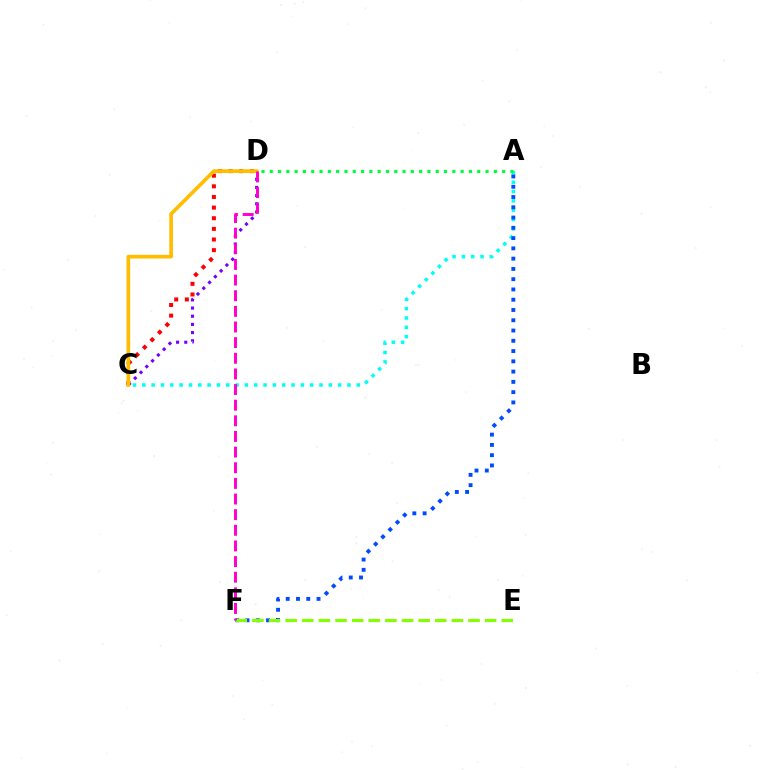{('A', 'C'): [{'color': '#00fff6', 'line_style': 'dotted', 'thickness': 2.53}], ('A', 'D'): [{'color': '#00ff39', 'line_style': 'dotted', 'thickness': 2.25}], ('A', 'F'): [{'color': '#004bff', 'line_style': 'dotted', 'thickness': 2.79}], ('E', 'F'): [{'color': '#84ff00', 'line_style': 'dashed', 'thickness': 2.26}], ('C', 'D'): [{'color': '#ff0000', 'line_style': 'dotted', 'thickness': 2.89}, {'color': '#7200ff', 'line_style': 'dotted', 'thickness': 2.22}, {'color': '#ffbd00', 'line_style': 'solid', 'thickness': 2.64}], ('D', 'F'): [{'color': '#ff00cf', 'line_style': 'dashed', 'thickness': 2.12}]}